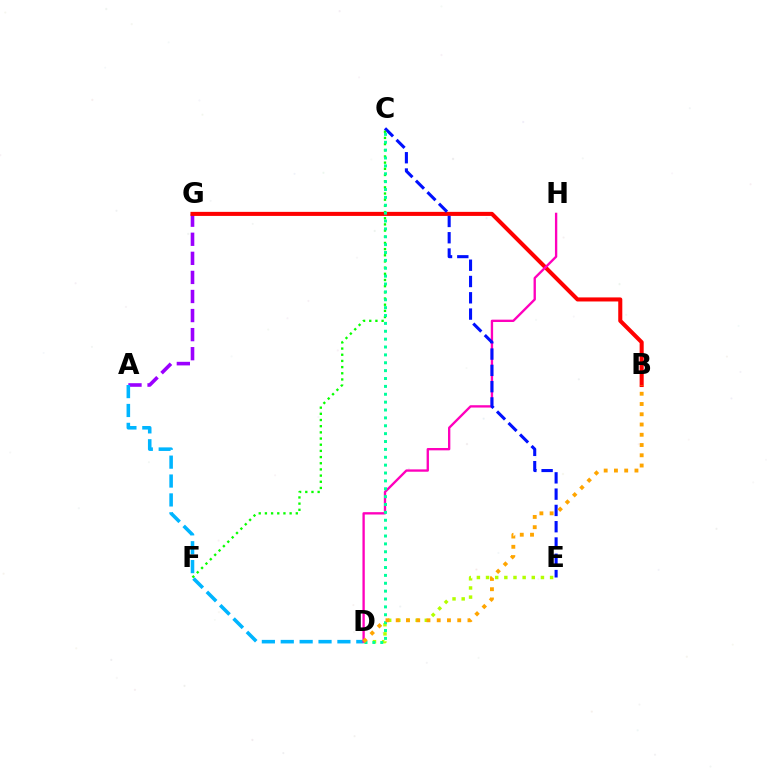{('A', 'G'): [{'color': '#9b00ff', 'line_style': 'dashed', 'thickness': 2.59}], ('A', 'D'): [{'color': '#00b5ff', 'line_style': 'dashed', 'thickness': 2.57}], ('B', 'G'): [{'color': '#ff0000', 'line_style': 'solid', 'thickness': 2.92}], ('D', 'E'): [{'color': '#b3ff00', 'line_style': 'dotted', 'thickness': 2.49}], ('D', 'H'): [{'color': '#ff00bd', 'line_style': 'solid', 'thickness': 1.69}], ('C', 'E'): [{'color': '#0010ff', 'line_style': 'dashed', 'thickness': 2.21}], ('C', 'F'): [{'color': '#08ff00', 'line_style': 'dotted', 'thickness': 1.68}], ('C', 'D'): [{'color': '#00ff9d', 'line_style': 'dotted', 'thickness': 2.14}], ('B', 'D'): [{'color': '#ffa500', 'line_style': 'dotted', 'thickness': 2.79}]}